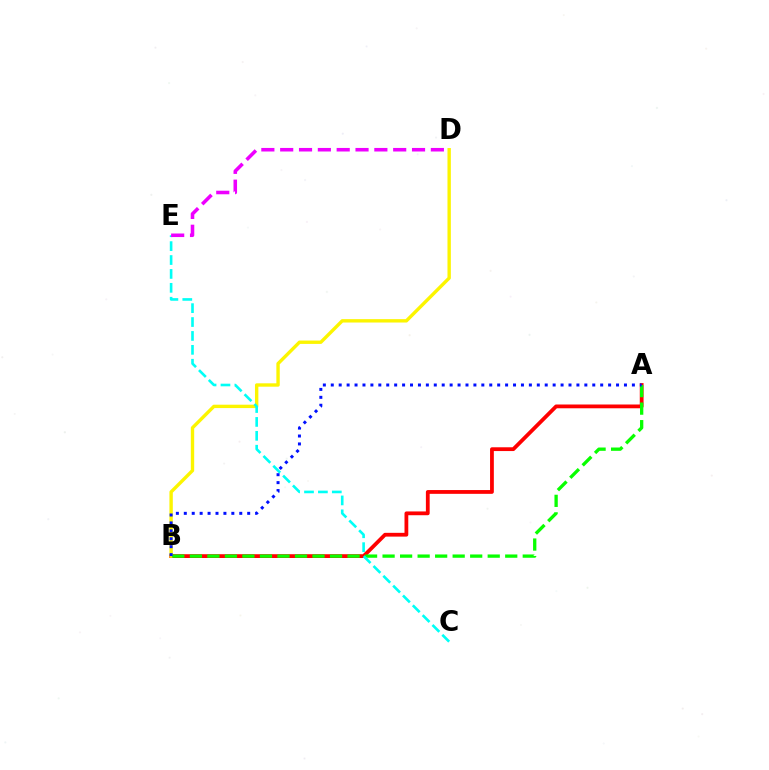{('A', 'B'): [{'color': '#ff0000', 'line_style': 'solid', 'thickness': 2.72}, {'color': '#08ff00', 'line_style': 'dashed', 'thickness': 2.38}, {'color': '#0010ff', 'line_style': 'dotted', 'thickness': 2.15}], ('B', 'D'): [{'color': '#fcf500', 'line_style': 'solid', 'thickness': 2.43}], ('C', 'E'): [{'color': '#00fff6', 'line_style': 'dashed', 'thickness': 1.89}], ('D', 'E'): [{'color': '#ee00ff', 'line_style': 'dashed', 'thickness': 2.56}]}